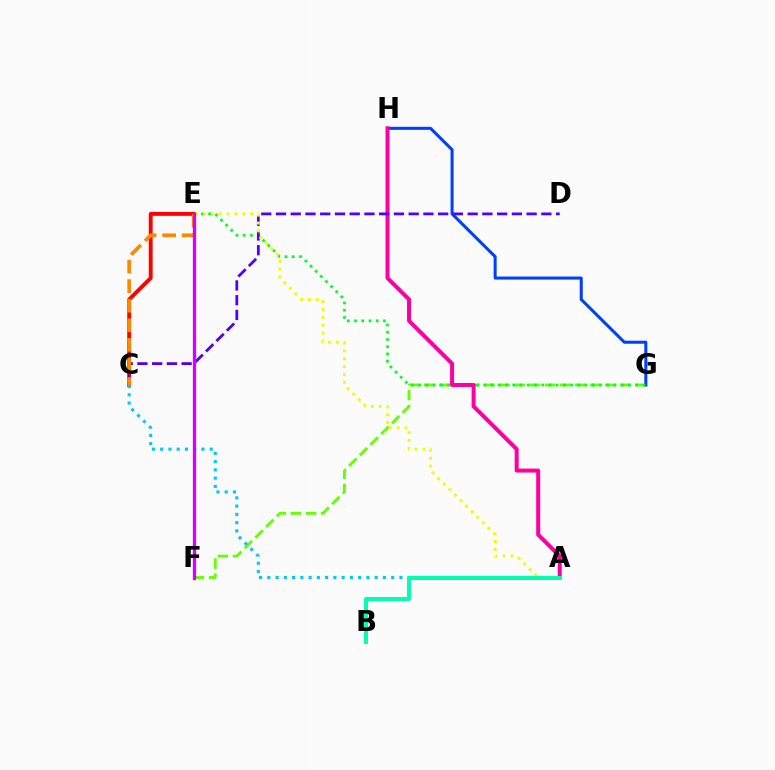{('F', 'G'): [{'color': '#66ff00', 'line_style': 'dashed', 'thickness': 2.05}], ('G', 'H'): [{'color': '#003fff', 'line_style': 'solid', 'thickness': 2.18}], ('E', 'G'): [{'color': '#00ff27', 'line_style': 'dotted', 'thickness': 1.97}], ('C', 'E'): [{'color': '#ff0000', 'line_style': 'solid', 'thickness': 2.79}, {'color': '#ff8800', 'line_style': 'dashed', 'thickness': 2.66}], ('A', 'C'): [{'color': '#00c7ff', 'line_style': 'dotted', 'thickness': 2.24}], ('A', 'H'): [{'color': '#ff00a0', 'line_style': 'solid', 'thickness': 2.88}], ('C', 'D'): [{'color': '#4f00ff', 'line_style': 'dashed', 'thickness': 2.0}], ('A', 'E'): [{'color': '#eeff00', 'line_style': 'dotted', 'thickness': 2.14}], ('E', 'F'): [{'color': '#d600ff', 'line_style': 'solid', 'thickness': 2.37}], ('A', 'B'): [{'color': '#00ffaf', 'line_style': 'solid', 'thickness': 2.83}]}